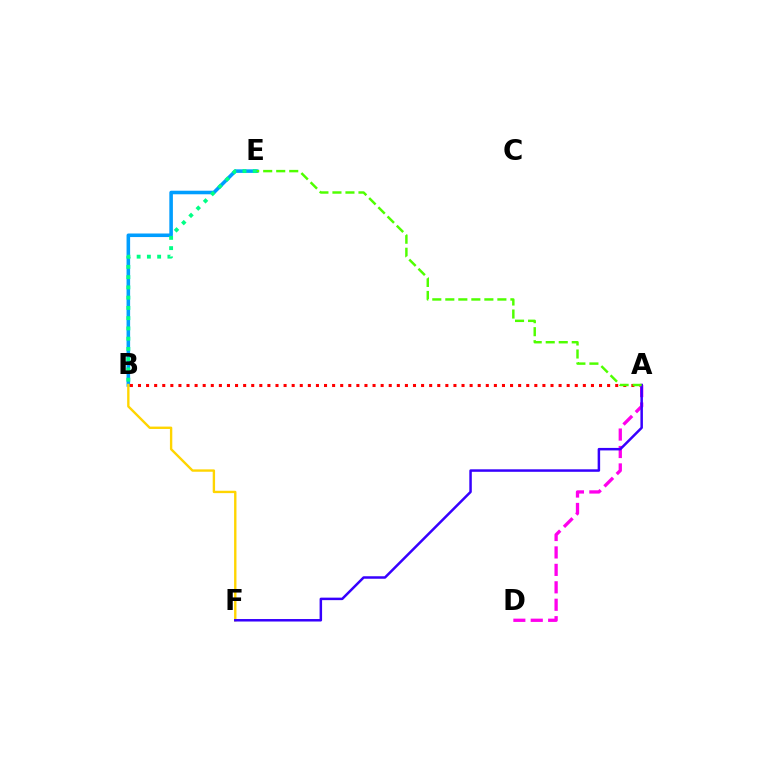{('B', 'E'): [{'color': '#009eff', 'line_style': 'solid', 'thickness': 2.57}, {'color': '#00ff86', 'line_style': 'dotted', 'thickness': 2.79}], ('A', 'B'): [{'color': '#ff0000', 'line_style': 'dotted', 'thickness': 2.2}], ('A', 'D'): [{'color': '#ff00ed', 'line_style': 'dashed', 'thickness': 2.37}], ('B', 'F'): [{'color': '#ffd500', 'line_style': 'solid', 'thickness': 1.71}], ('A', 'F'): [{'color': '#3700ff', 'line_style': 'solid', 'thickness': 1.8}], ('A', 'E'): [{'color': '#4fff00', 'line_style': 'dashed', 'thickness': 1.77}]}